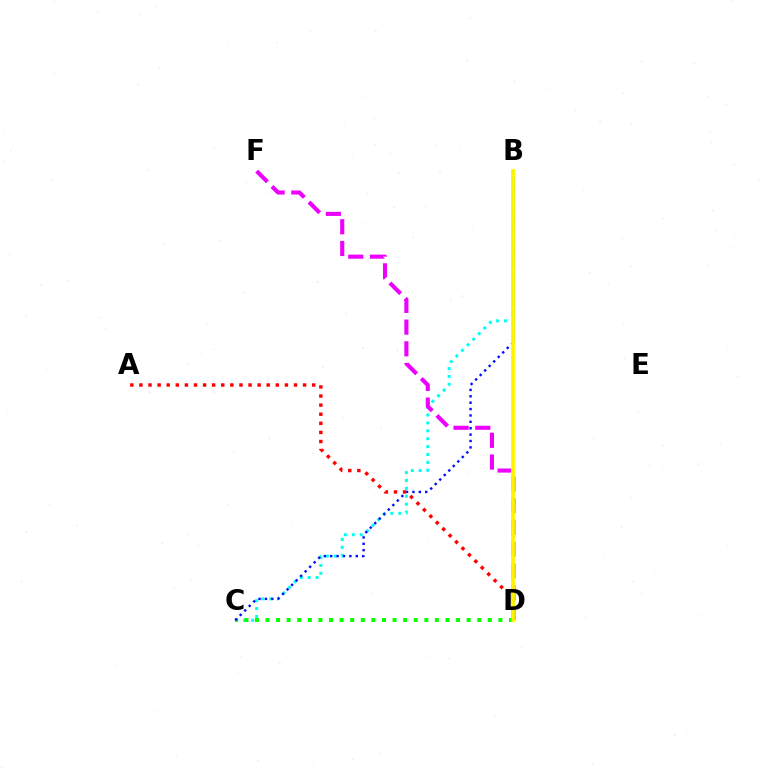{('B', 'C'): [{'color': '#00fff6', 'line_style': 'dotted', 'thickness': 2.15}, {'color': '#0010ff', 'line_style': 'dotted', 'thickness': 1.73}], ('C', 'D'): [{'color': '#08ff00', 'line_style': 'dotted', 'thickness': 2.88}], ('D', 'F'): [{'color': '#ee00ff', 'line_style': 'dashed', 'thickness': 2.95}], ('A', 'D'): [{'color': '#ff0000', 'line_style': 'dotted', 'thickness': 2.47}], ('B', 'D'): [{'color': '#fcf500', 'line_style': 'solid', 'thickness': 2.73}]}